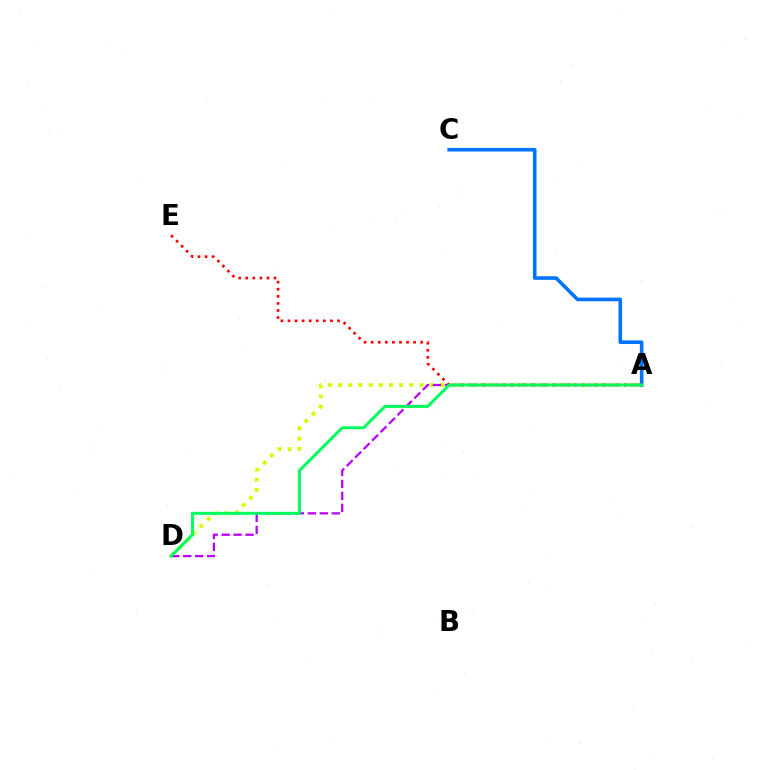{('A', 'D'): [{'color': '#d1ff00', 'line_style': 'dotted', 'thickness': 2.77}, {'color': '#b900ff', 'line_style': 'dashed', 'thickness': 1.62}, {'color': '#00ff5c', 'line_style': 'solid', 'thickness': 2.16}], ('A', 'C'): [{'color': '#0074ff', 'line_style': 'solid', 'thickness': 2.59}], ('A', 'E'): [{'color': '#ff0000', 'line_style': 'dotted', 'thickness': 1.92}]}